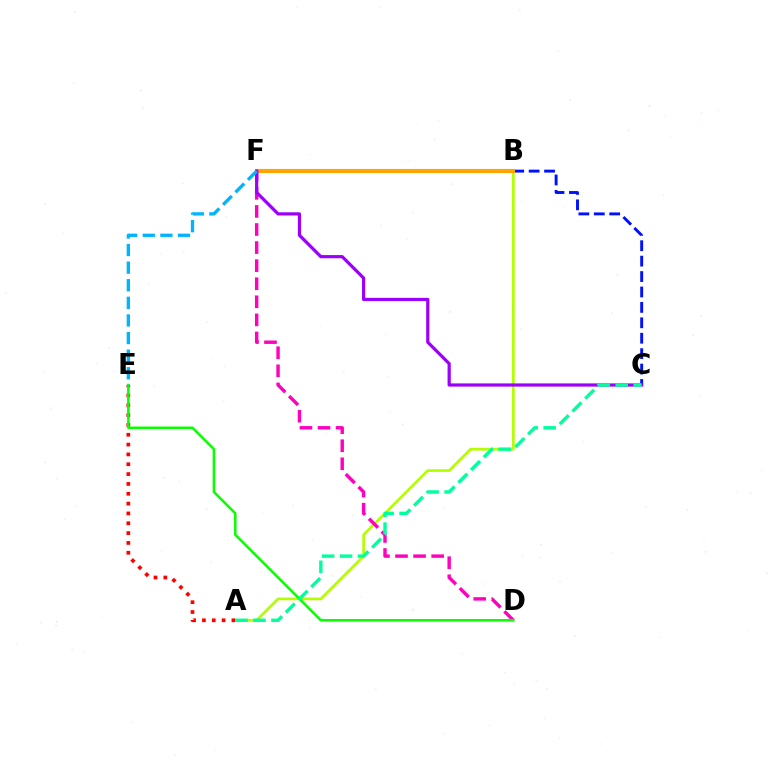{('B', 'C'): [{'color': '#0010ff', 'line_style': 'dashed', 'thickness': 2.09}], ('A', 'B'): [{'color': '#b3ff00', 'line_style': 'solid', 'thickness': 1.95}], ('A', 'E'): [{'color': '#ff0000', 'line_style': 'dotted', 'thickness': 2.67}], ('B', 'F'): [{'color': '#ffa500', 'line_style': 'solid', 'thickness': 2.98}], ('D', 'F'): [{'color': '#ff00bd', 'line_style': 'dashed', 'thickness': 2.46}], ('C', 'F'): [{'color': '#9b00ff', 'line_style': 'solid', 'thickness': 2.3}], ('D', 'E'): [{'color': '#08ff00', 'line_style': 'solid', 'thickness': 1.81}], ('A', 'C'): [{'color': '#00ff9d', 'line_style': 'dashed', 'thickness': 2.44}], ('E', 'F'): [{'color': '#00b5ff', 'line_style': 'dashed', 'thickness': 2.39}]}